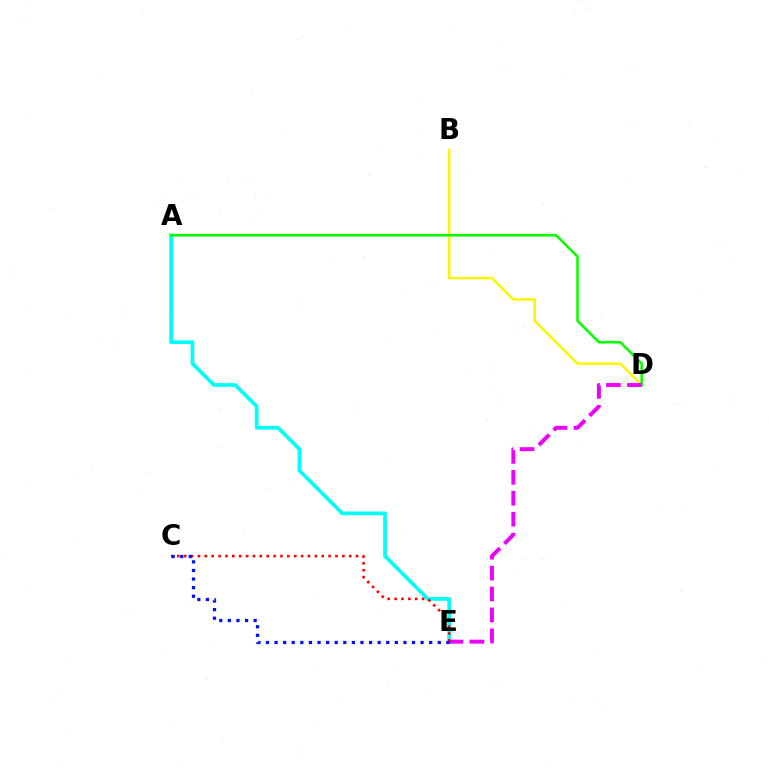{('A', 'E'): [{'color': '#00fff6', 'line_style': 'solid', 'thickness': 2.67}], ('B', 'D'): [{'color': '#fcf500', 'line_style': 'solid', 'thickness': 1.78}], ('A', 'D'): [{'color': '#08ff00', 'line_style': 'solid', 'thickness': 1.84}], ('D', 'E'): [{'color': '#ee00ff', 'line_style': 'dashed', 'thickness': 2.84}], ('C', 'E'): [{'color': '#ff0000', 'line_style': 'dotted', 'thickness': 1.87}, {'color': '#0010ff', 'line_style': 'dotted', 'thickness': 2.33}]}